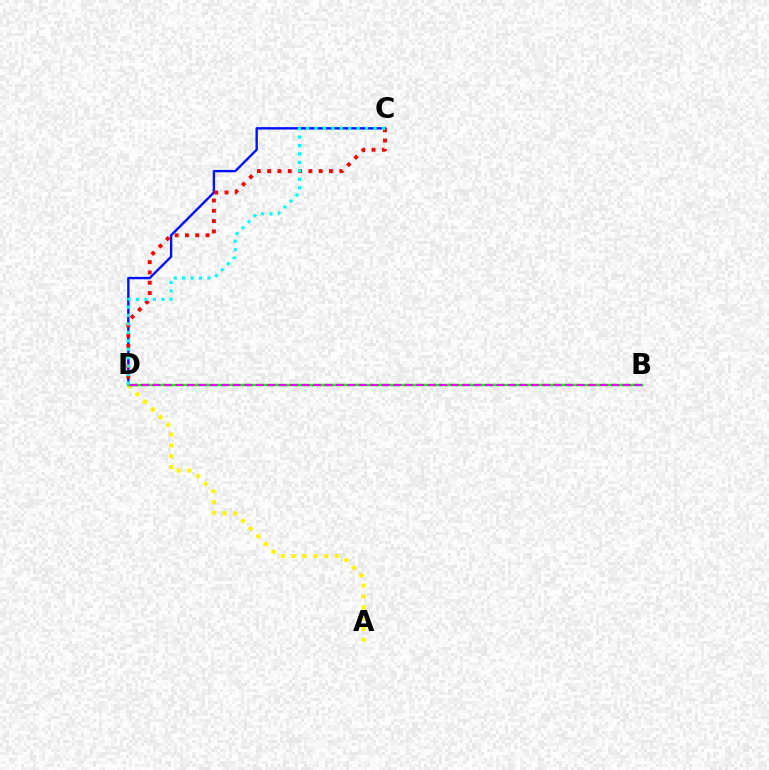{('A', 'D'): [{'color': '#fcf500', 'line_style': 'dotted', 'thickness': 2.95}], ('C', 'D'): [{'color': '#0010ff', 'line_style': 'solid', 'thickness': 1.71}, {'color': '#ff0000', 'line_style': 'dotted', 'thickness': 2.8}, {'color': '#00fff6', 'line_style': 'dotted', 'thickness': 2.29}], ('B', 'D'): [{'color': '#08ff00', 'line_style': 'solid', 'thickness': 1.75}, {'color': '#ee00ff', 'line_style': 'dashed', 'thickness': 1.56}]}